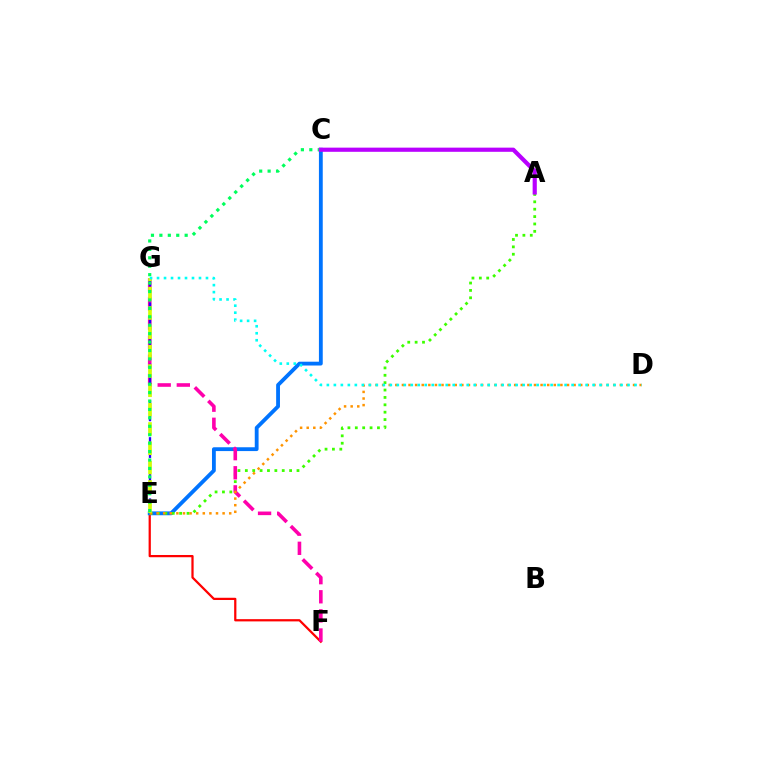{('E', 'F'): [{'color': '#ff0000', 'line_style': 'solid', 'thickness': 1.61}], ('C', 'E'): [{'color': '#0074ff', 'line_style': 'solid', 'thickness': 2.75}, {'color': '#00ff5c', 'line_style': 'dotted', 'thickness': 2.29}], ('A', 'E'): [{'color': '#3dff00', 'line_style': 'dotted', 'thickness': 2.01}], ('F', 'G'): [{'color': '#ff00ac', 'line_style': 'dashed', 'thickness': 2.6}], ('D', 'E'): [{'color': '#ff9400', 'line_style': 'dotted', 'thickness': 1.79}], ('E', 'G'): [{'color': '#2500ff', 'line_style': 'dashed', 'thickness': 1.66}, {'color': '#d1ff00', 'line_style': 'dashed', 'thickness': 2.63}], ('A', 'C'): [{'color': '#b900ff', 'line_style': 'solid', 'thickness': 3.0}], ('D', 'G'): [{'color': '#00fff6', 'line_style': 'dotted', 'thickness': 1.9}]}